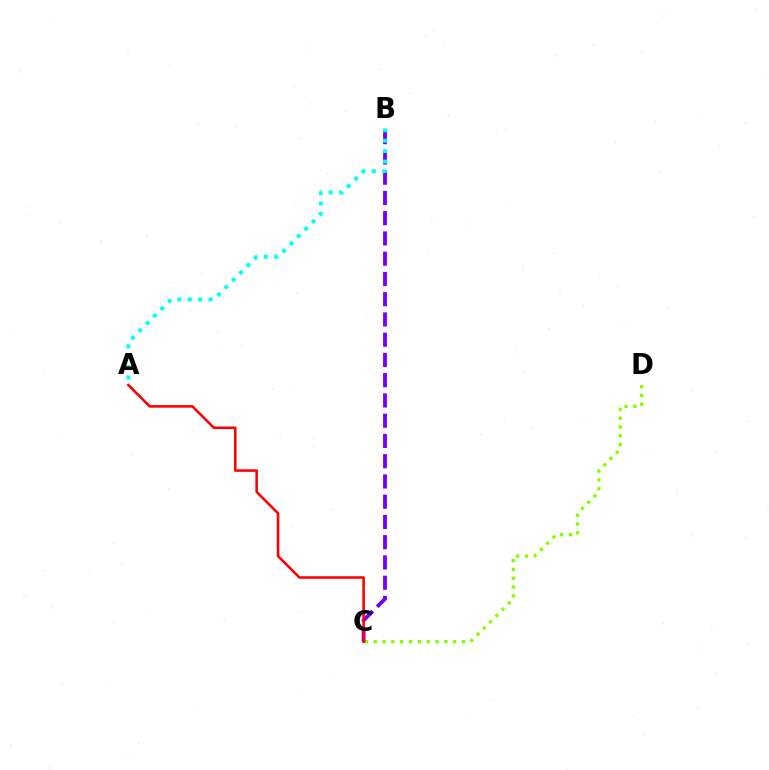{('C', 'D'): [{'color': '#84ff00', 'line_style': 'dotted', 'thickness': 2.4}], ('B', 'C'): [{'color': '#7200ff', 'line_style': 'dashed', 'thickness': 2.75}], ('A', 'C'): [{'color': '#ff0000', 'line_style': 'solid', 'thickness': 1.85}], ('A', 'B'): [{'color': '#00fff6', 'line_style': 'dotted', 'thickness': 2.83}]}